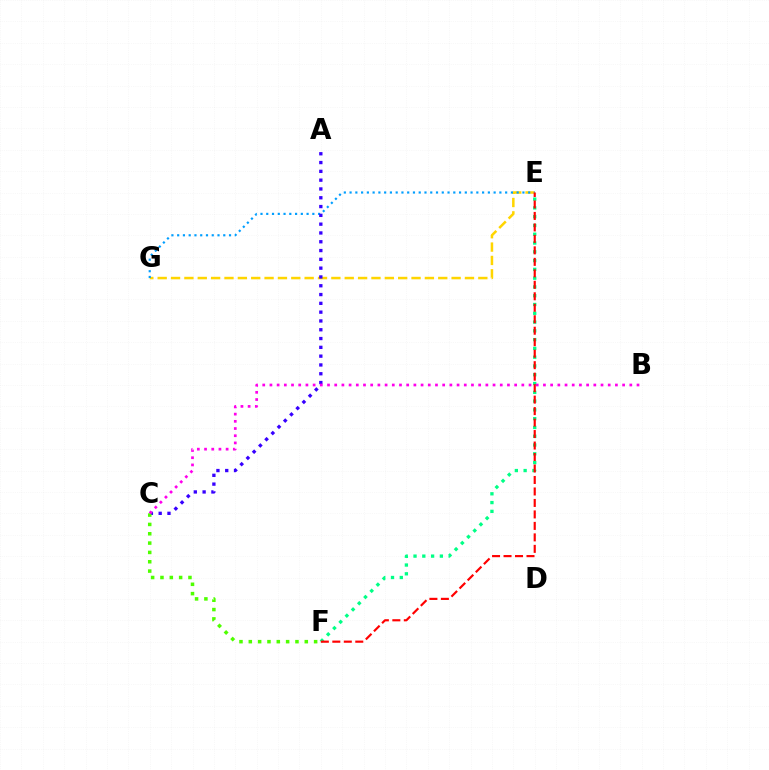{('E', 'G'): [{'color': '#ffd500', 'line_style': 'dashed', 'thickness': 1.82}, {'color': '#009eff', 'line_style': 'dotted', 'thickness': 1.57}], ('A', 'C'): [{'color': '#3700ff', 'line_style': 'dotted', 'thickness': 2.39}], ('E', 'F'): [{'color': '#00ff86', 'line_style': 'dotted', 'thickness': 2.39}, {'color': '#ff0000', 'line_style': 'dashed', 'thickness': 1.56}], ('C', 'F'): [{'color': '#4fff00', 'line_style': 'dotted', 'thickness': 2.54}], ('B', 'C'): [{'color': '#ff00ed', 'line_style': 'dotted', 'thickness': 1.96}]}